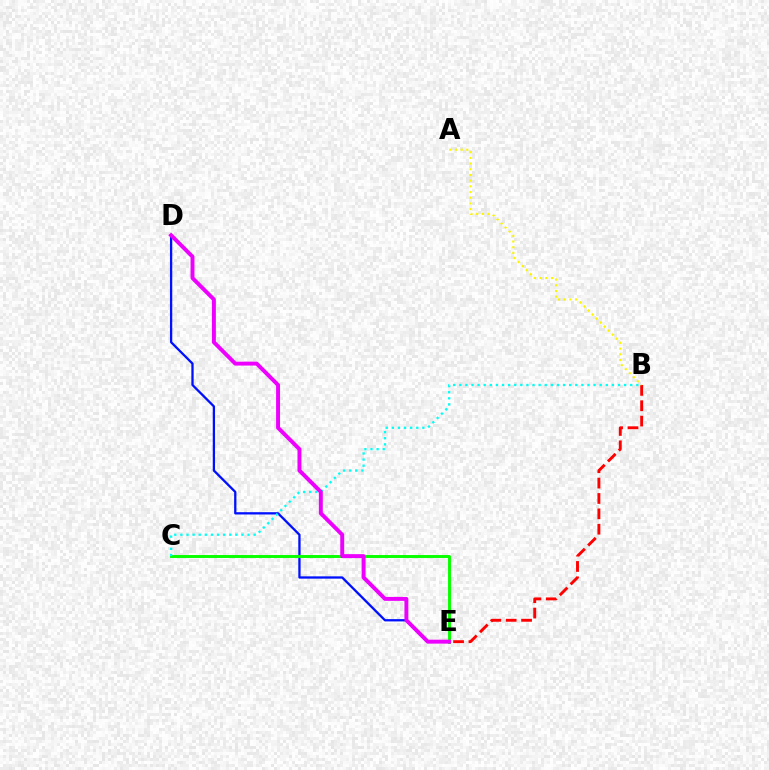{('B', 'E'): [{'color': '#ff0000', 'line_style': 'dashed', 'thickness': 2.09}], ('D', 'E'): [{'color': '#0010ff', 'line_style': 'solid', 'thickness': 1.65}, {'color': '#ee00ff', 'line_style': 'solid', 'thickness': 2.84}], ('C', 'E'): [{'color': '#08ff00', 'line_style': 'solid', 'thickness': 2.11}], ('B', 'C'): [{'color': '#00fff6', 'line_style': 'dotted', 'thickness': 1.66}], ('A', 'B'): [{'color': '#fcf500', 'line_style': 'dotted', 'thickness': 1.55}]}